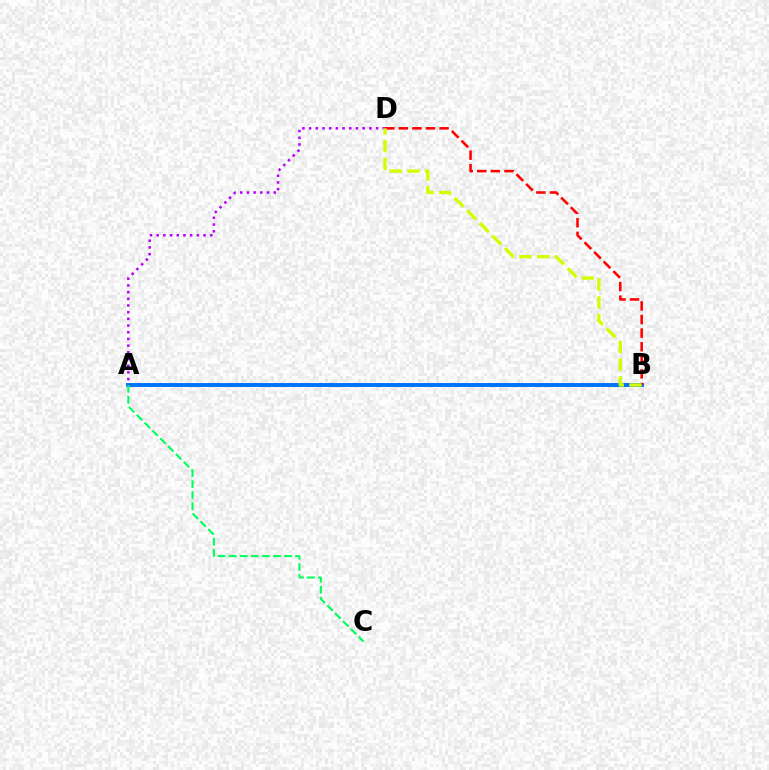{('A', 'B'): [{'color': '#0074ff', 'line_style': 'solid', 'thickness': 2.82}], ('B', 'D'): [{'color': '#ff0000', 'line_style': 'dashed', 'thickness': 1.85}, {'color': '#d1ff00', 'line_style': 'dashed', 'thickness': 2.42}], ('A', 'C'): [{'color': '#00ff5c', 'line_style': 'dashed', 'thickness': 1.5}], ('A', 'D'): [{'color': '#b900ff', 'line_style': 'dotted', 'thickness': 1.82}]}